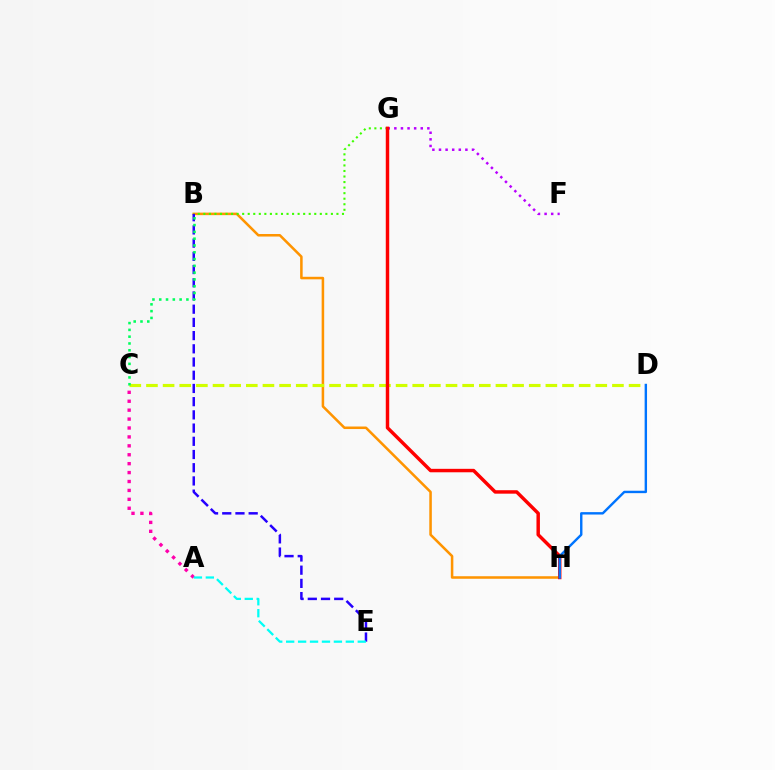{('B', 'H'): [{'color': '#ff9400', 'line_style': 'solid', 'thickness': 1.83}], ('F', 'G'): [{'color': '#b900ff', 'line_style': 'dotted', 'thickness': 1.79}], ('B', 'G'): [{'color': '#3dff00', 'line_style': 'dotted', 'thickness': 1.51}], ('A', 'C'): [{'color': '#ff00ac', 'line_style': 'dotted', 'thickness': 2.42}], ('B', 'E'): [{'color': '#2500ff', 'line_style': 'dashed', 'thickness': 1.79}], ('A', 'E'): [{'color': '#00fff6', 'line_style': 'dashed', 'thickness': 1.62}], ('C', 'D'): [{'color': '#d1ff00', 'line_style': 'dashed', 'thickness': 2.26}], ('G', 'H'): [{'color': '#ff0000', 'line_style': 'solid', 'thickness': 2.48}], ('D', 'H'): [{'color': '#0074ff', 'line_style': 'solid', 'thickness': 1.73}], ('B', 'C'): [{'color': '#00ff5c', 'line_style': 'dotted', 'thickness': 1.85}]}